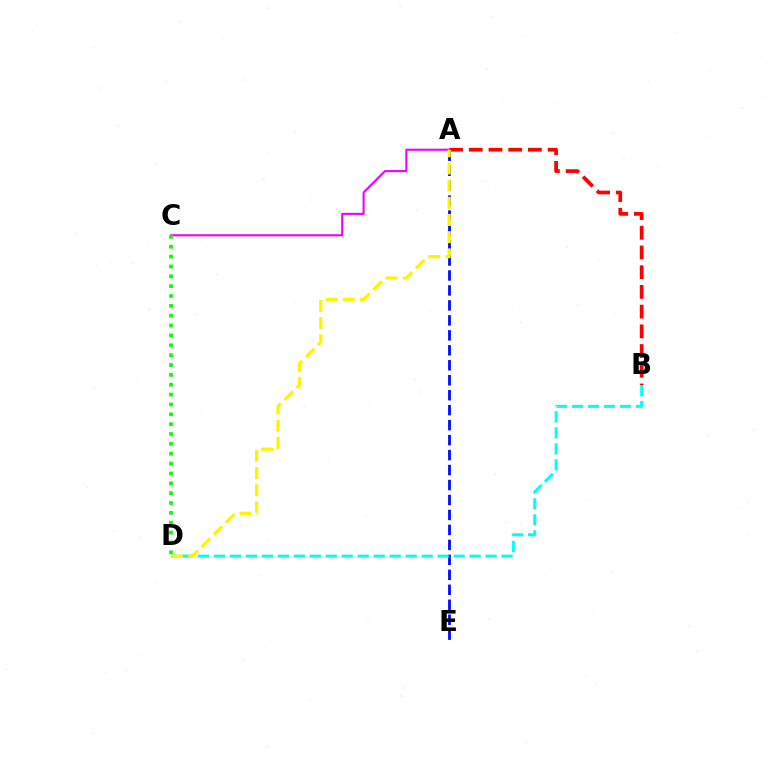{('A', 'B'): [{'color': '#ff0000', 'line_style': 'dashed', 'thickness': 2.68}], ('A', 'E'): [{'color': '#0010ff', 'line_style': 'dashed', 'thickness': 2.03}], ('B', 'D'): [{'color': '#00fff6', 'line_style': 'dashed', 'thickness': 2.17}], ('A', 'C'): [{'color': '#ee00ff', 'line_style': 'solid', 'thickness': 1.5}], ('C', 'D'): [{'color': '#08ff00', 'line_style': 'dotted', 'thickness': 2.68}], ('A', 'D'): [{'color': '#fcf500', 'line_style': 'dashed', 'thickness': 2.34}]}